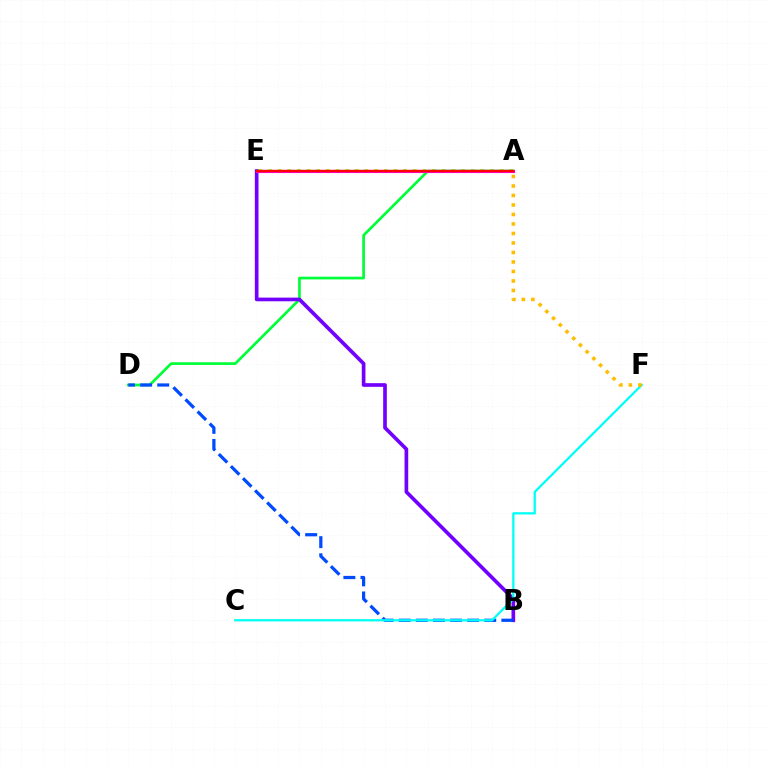{('A', 'E'): [{'color': '#84ff00', 'line_style': 'dotted', 'thickness': 2.62}, {'color': '#ff00cf', 'line_style': 'solid', 'thickness': 2.25}, {'color': '#ff0000', 'line_style': 'solid', 'thickness': 1.7}], ('A', 'D'): [{'color': '#00ff39', 'line_style': 'solid', 'thickness': 1.95}], ('B', 'E'): [{'color': '#7200ff', 'line_style': 'solid', 'thickness': 2.64}], ('B', 'D'): [{'color': '#004bff', 'line_style': 'dashed', 'thickness': 2.32}], ('C', 'F'): [{'color': '#00fff6', 'line_style': 'solid', 'thickness': 1.64}], ('A', 'F'): [{'color': '#ffbd00', 'line_style': 'dotted', 'thickness': 2.58}]}